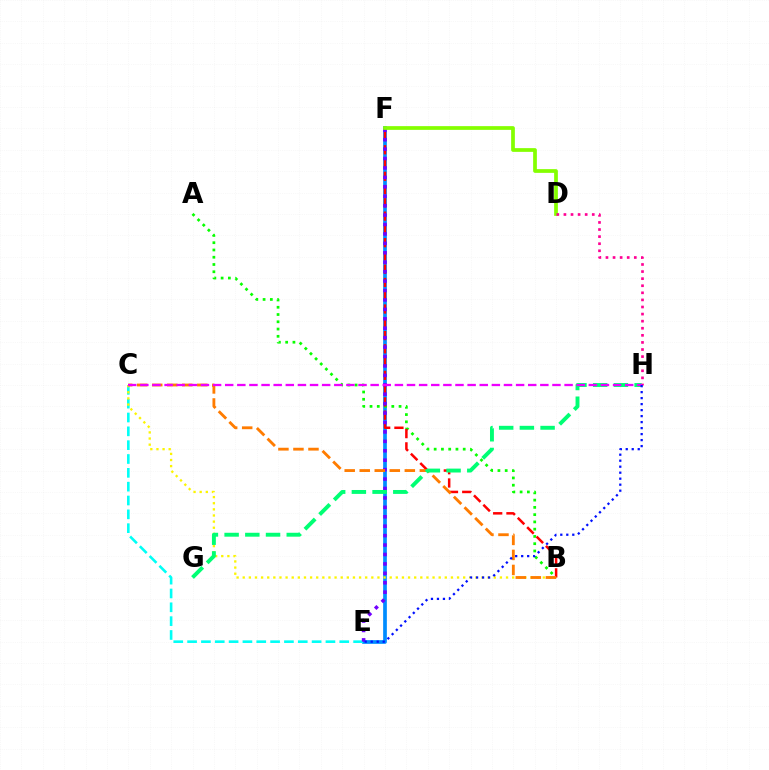{('E', 'F'): [{'color': '#008cff', 'line_style': 'solid', 'thickness': 2.67}, {'color': '#7200ff', 'line_style': 'dotted', 'thickness': 2.56}], ('A', 'B'): [{'color': '#08ff00', 'line_style': 'dotted', 'thickness': 1.97}], ('C', 'E'): [{'color': '#00fff6', 'line_style': 'dashed', 'thickness': 1.88}], ('B', 'F'): [{'color': '#ff0000', 'line_style': 'dashed', 'thickness': 1.8}], ('B', 'C'): [{'color': '#fcf500', 'line_style': 'dotted', 'thickness': 1.66}, {'color': '#ff7c00', 'line_style': 'dashed', 'thickness': 2.04}], ('D', 'F'): [{'color': '#84ff00', 'line_style': 'solid', 'thickness': 2.68}], ('G', 'H'): [{'color': '#00ff74', 'line_style': 'dashed', 'thickness': 2.81}], ('D', 'H'): [{'color': '#ff0094', 'line_style': 'dotted', 'thickness': 1.93}], ('C', 'H'): [{'color': '#ee00ff', 'line_style': 'dashed', 'thickness': 1.65}], ('E', 'H'): [{'color': '#0010ff', 'line_style': 'dotted', 'thickness': 1.63}]}